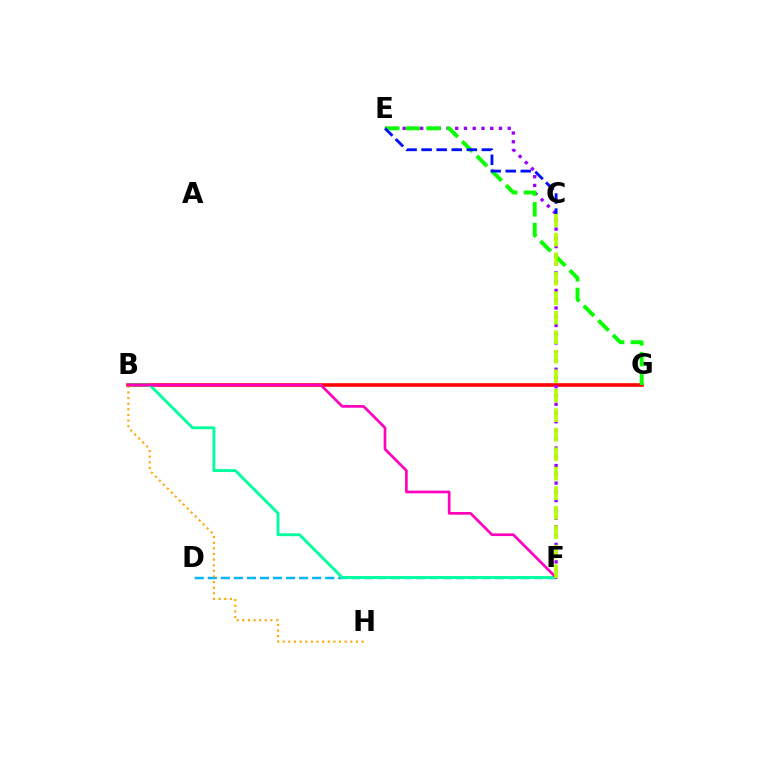{('B', 'G'): [{'color': '#ff0000', 'line_style': 'solid', 'thickness': 2.59}], ('E', 'F'): [{'color': '#9b00ff', 'line_style': 'dotted', 'thickness': 2.38}], ('D', 'F'): [{'color': '#00b5ff', 'line_style': 'dashed', 'thickness': 1.77}], ('B', 'F'): [{'color': '#00ff9d', 'line_style': 'solid', 'thickness': 2.07}, {'color': '#ff00bd', 'line_style': 'solid', 'thickness': 1.93}], ('B', 'H'): [{'color': '#ffa500', 'line_style': 'dotted', 'thickness': 1.53}], ('E', 'G'): [{'color': '#08ff00', 'line_style': 'dashed', 'thickness': 2.81}], ('C', 'E'): [{'color': '#0010ff', 'line_style': 'dashed', 'thickness': 2.05}], ('C', 'F'): [{'color': '#b3ff00', 'line_style': 'dashed', 'thickness': 2.65}]}